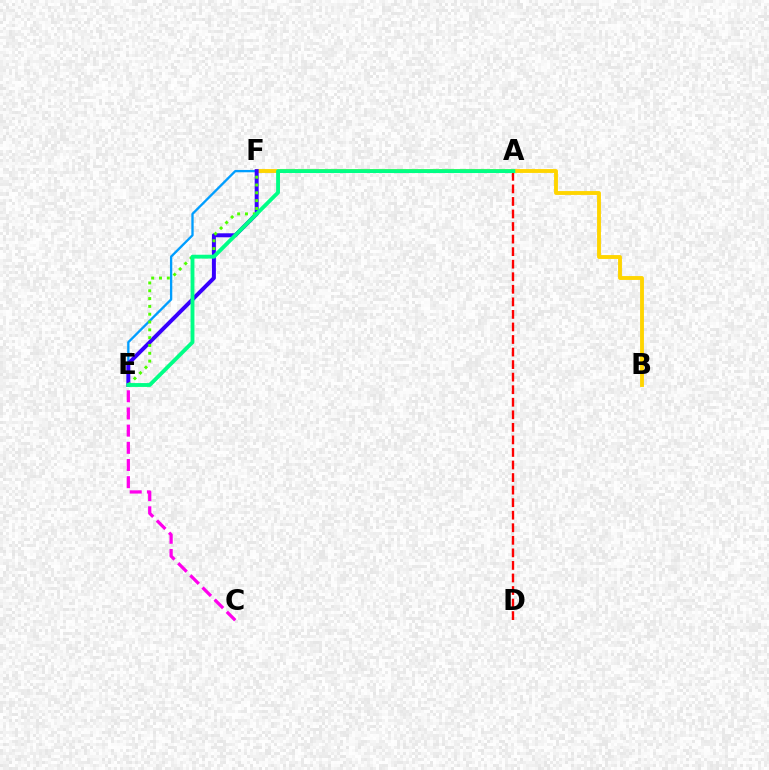{('A', 'E'): [{'color': '#009eff', 'line_style': 'solid', 'thickness': 1.67}, {'color': '#00ff86', 'line_style': 'solid', 'thickness': 2.77}], ('B', 'F'): [{'color': '#ffd500', 'line_style': 'solid', 'thickness': 2.79}], ('E', 'F'): [{'color': '#3700ff', 'line_style': 'solid', 'thickness': 2.85}, {'color': '#4fff00', 'line_style': 'dotted', 'thickness': 2.12}], ('C', 'E'): [{'color': '#ff00ed', 'line_style': 'dashed', 'thickness': 2.33}], ('A', 'D'): [{'color': '#ff0000', 'line_style': 'dashed', 'thickness': 1.71}]}